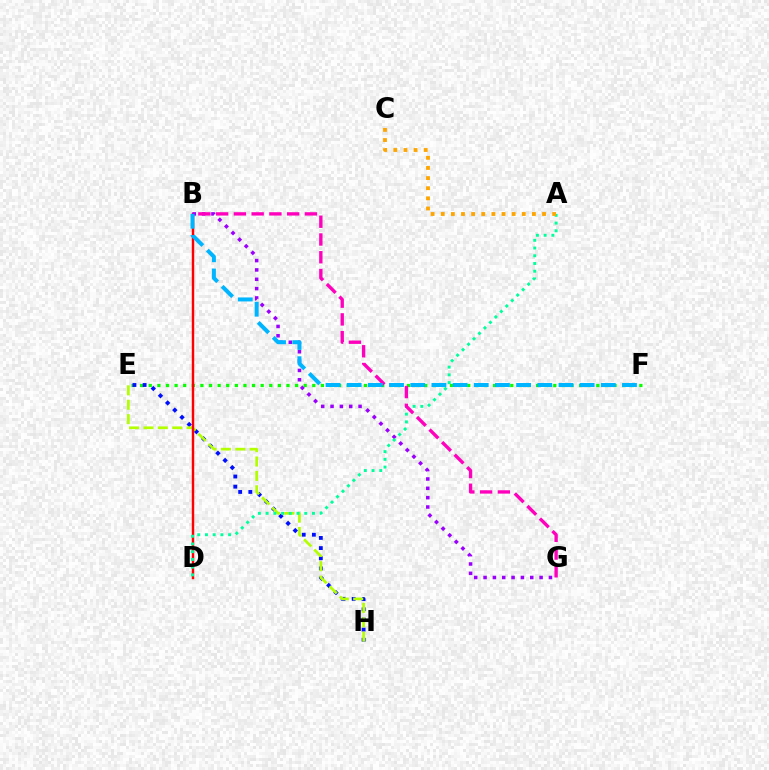{('E', 'F'): [{'color': '#08ff00', 'line_style': 'dotted', 'thickness': 2.34}], ('E', 'H'): [{'color': '#0010ff', 'line_style': 'dotted', 'thickness': 2.76}, {'color': '#b3ff00', 'line_style': 'dashed', 'thickness': 1.95}], ('B', 'D'): [{'color': '#ff0000', 'line_style': 'solid', 'thickness': 1.76}], ('B', 'G'): [{'color': '#9b00ff', 'line_style': 'dotted', 'thickness': 2.54}, {'color': '#ff00bd', 'line_style': 'dashed', 'thickness': 2.41}], ('A', 'D'): [{'color': '#00ff9d', 'line_style': 'dotted', 'thickness': 2.1}], ('A', 'C'): [{'color': '#ffa500', 'line_style': 'dotted', 'thickness': 2.75}], ('B', 'F'): [{'color': '#00b5ff', 'line_style': 'dashed', 'thickness': 2.88}]}